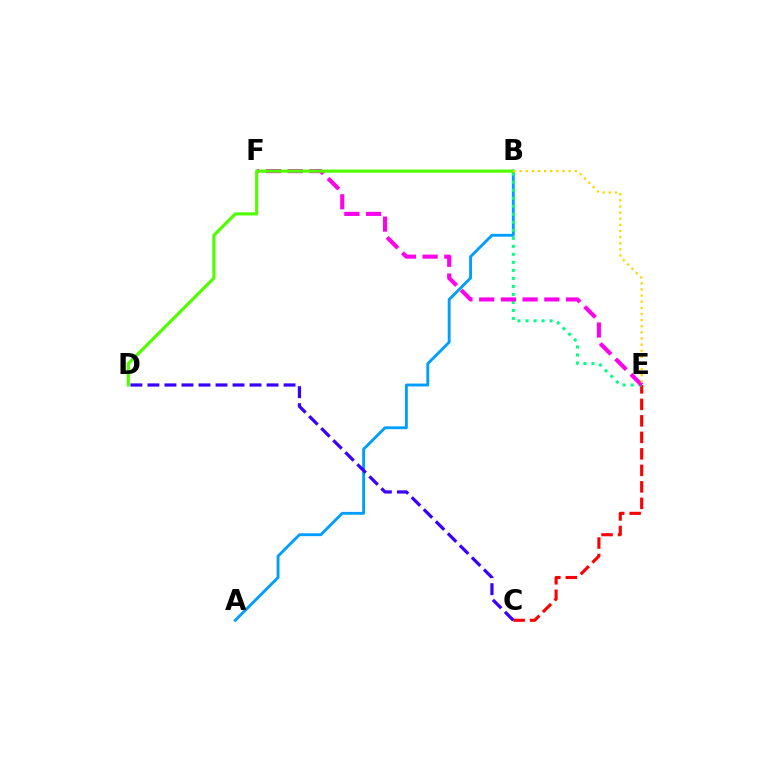{('C', 'E'): [{'color': '#ff0000', 'line_style': 'dashed', 'thickness': 2.24}], ('A', 'B'): [{'color': '#009eff', 'line_style': 'solid', 'thickness': 2.06}], ('B', 'E'): [{'color': '#00ff86', 'line_style': 'dotted', 'thickness': 2.18}, {'color': '#ffd500', 'line_style': 'dotted', 'thickness': 1.66}], ('E', 'F'): [{'color': '#ff00ed', 'line_style': 'dashed', 'thickness': 2.95}], ('B', 'D'): [{'color': '#4fff00', 'line_style': 'solid', 'thickness': 2.27}], ('C', 'D'): [{'color': '#3700ff', 'line_style': 'dashed', 'thickness': 2.31}]}